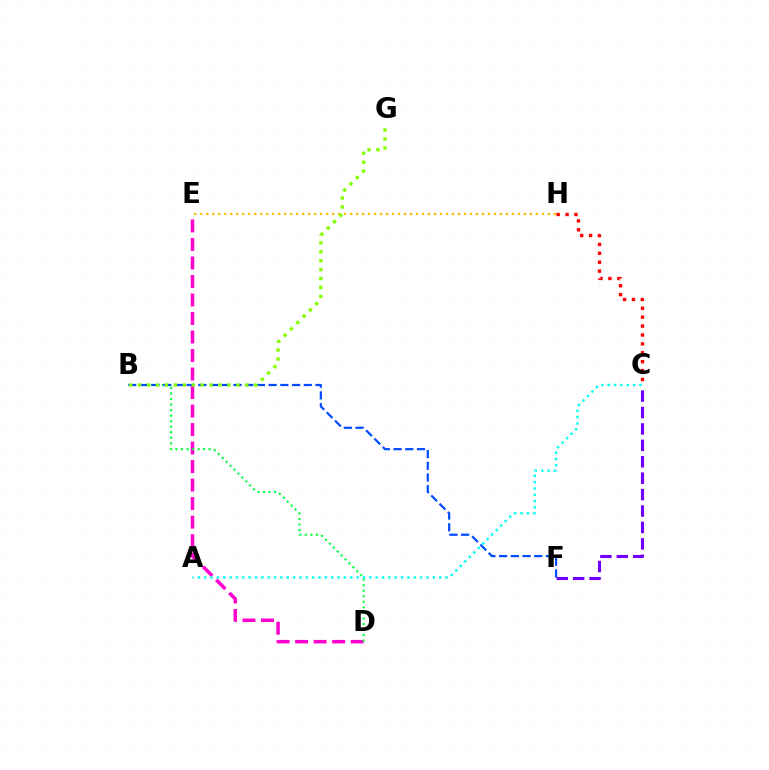{('D', 'E'): [{'color': '#ff00cf', 'line_style': 'dashed', 'thickness': 2.51}], ('B', 'D'): [{'color': '#00ff39', 'line_style': 'dotted', 'thickness': 1.51}], ('C', 'H'): [{'color': '#ff0000', 'line_style': 'dotted', 'thickness': 2.42}], ('C', 'F'): [{'color': '#7200ff', 'line_style': 'dashed', 'thickness': 2.23}], ('B', 'F'): [{'color': '#004bff', 'line_style': 'dashed', 'thickness': 1.59}], ('A', 'C'): [{'color': '#00fff6', 'line_style': 'dotted', 'thickness': 1.73}], ('E', 'H'): [{'color': '#ffbd00', 'line_style': 'dotted', 'thickness': 1.63}], ('B', 'G'): [{'color': '#84ff00', 'line_style': 'dotted', 'thickness': 2.43}]}